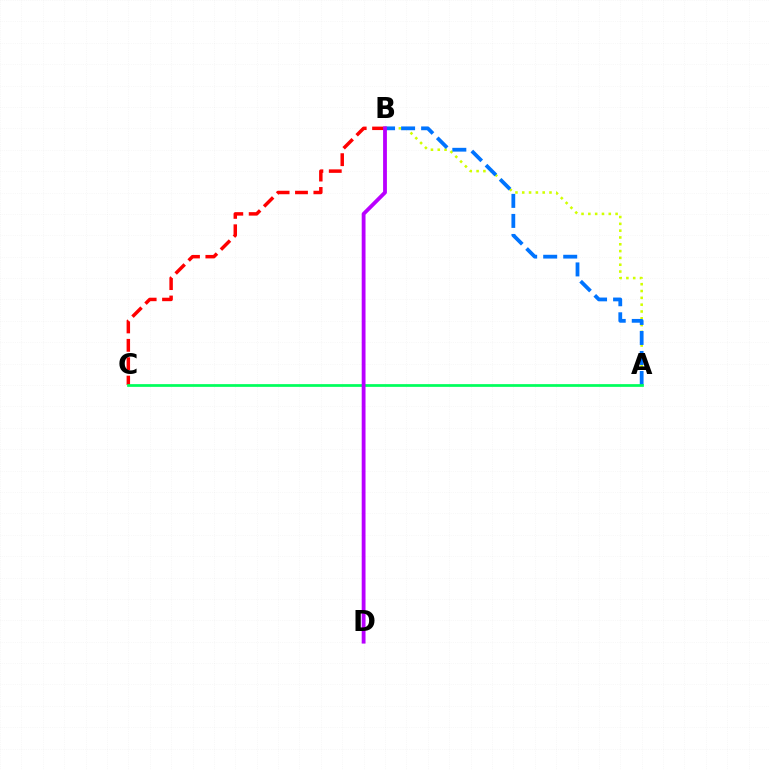{('A', 'B'): [{'color': '#d1ff00', 'line_style': 'dotted', 'thickness': 1.85}, {'color': '#0074ff', 'line_style': 'dashed', 'thickness': 2.72}], ('B', 'C'): [{'color': '#ff0000', 'line_style': 'dashed', 'thickness': 2.5}], ('A', 'C'): [{'color': '#00ff5c', 'line_style': 'solid', 'thickness': 1.97}], ('B', 'D'): [{'color': '#b900ff', 'line_style': 'solid', 'thickness': 2.75}]}